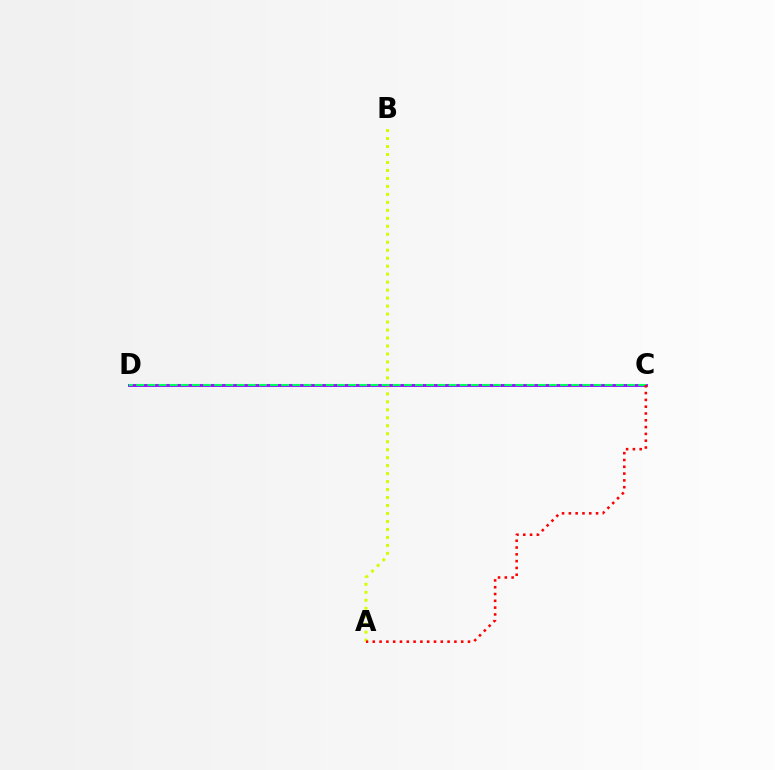{('C', 'D'): [{'color': '#0074ff', 'line_style': 'solid', 'thickness': 1.98}, {'color': '#b900ff', 'line_style': 'solid', 'thickness': 1.81}, {'color': '#00ff5c', 'line_style': 'dashed', 'thickness': 1.52}], ('A', 'B'): [{'color': '#d1ff00', 'line_style': 'dotted', 'thickness': 2.17}], ('A', 'C'): [{'color': '#ff0000', 'line_style': 'dotted', 'thickness': 1.85}]}